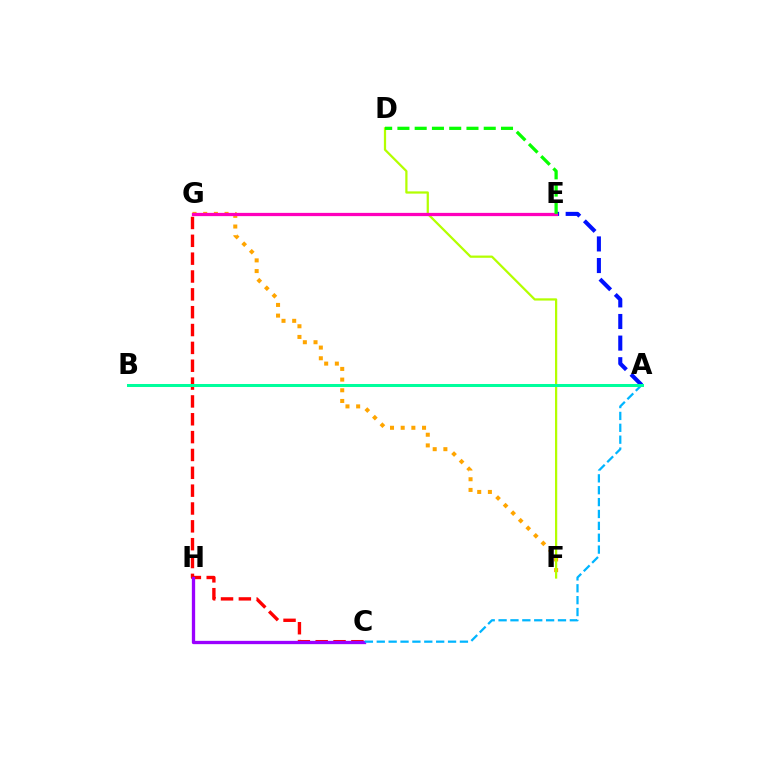{('C', 'G'): [{'color': '#ff0000', 'line_style': 'dashed', 'thickness': 2.42}], ('F', 'G'): [{'color': '#ffa500', 'line_style': 'dotted', 'thickness': 2.9}], ('D', 'F'): [{'color': '#b3ff00', 'line_style': 'solid', 'thickness': 1.61}], ('C', 'H'): [{'color': '#9b00ff', 'line_style': 'solid', 'thickness': 2.38}], ('A', 'C'): [{'color': '#00b5ff', 'line_style': 'dashed', 'thickness': 1.61}], ('A', 'E'): [{'color': '#0010ff', 'line_style': 'dashed', 'thickness': 2.94}], ('E', 'G'): [{'color': '#ff00bd', 'line_style': 'solid', 'thickness': 2.34}], ('A', 'B'): [{'color': '#00ff9d', 'line_style': 'solid', 'thickness': 2.17}], ('D', 'E'): [{'color': '#08ff00', 'line_style': 'dashed', 'thickness': 2.35}]}